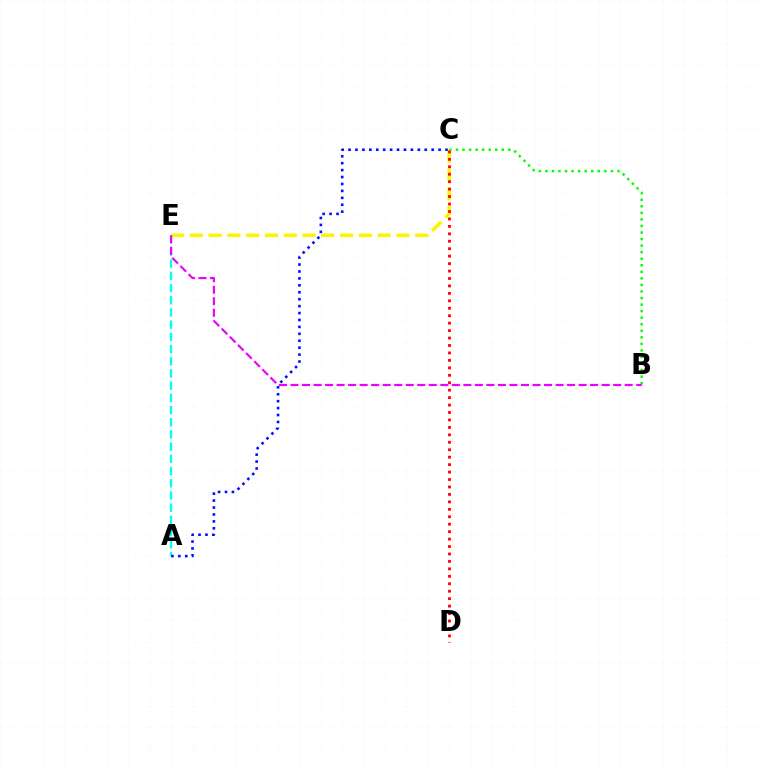{('A', 'E'): [{'color': '#00fff6', 'line_style': 'dashed', 'thickness': 1.66}], ('B', 'C'): [{'color': '#08ff00', 'line_style': 'dotted', 'thickness': 1.78}], ('C', 'E'): [{'color': '#fcf500', 'line_style': 'dashed', 'thickness': 2.55}], ('C', 'D'): [{'color': '#ff0000', 'line_style': 'dotted', 'thickness': 2.02}], ('B', 'E'): [{'color': '#ee00ff', 'line_style': 'dashed', 'thickness': 1.57}], ('A', 'C'): [{'color': '#0010ff', 'line_style': 'dotted', 'thickness': 1.88}]}